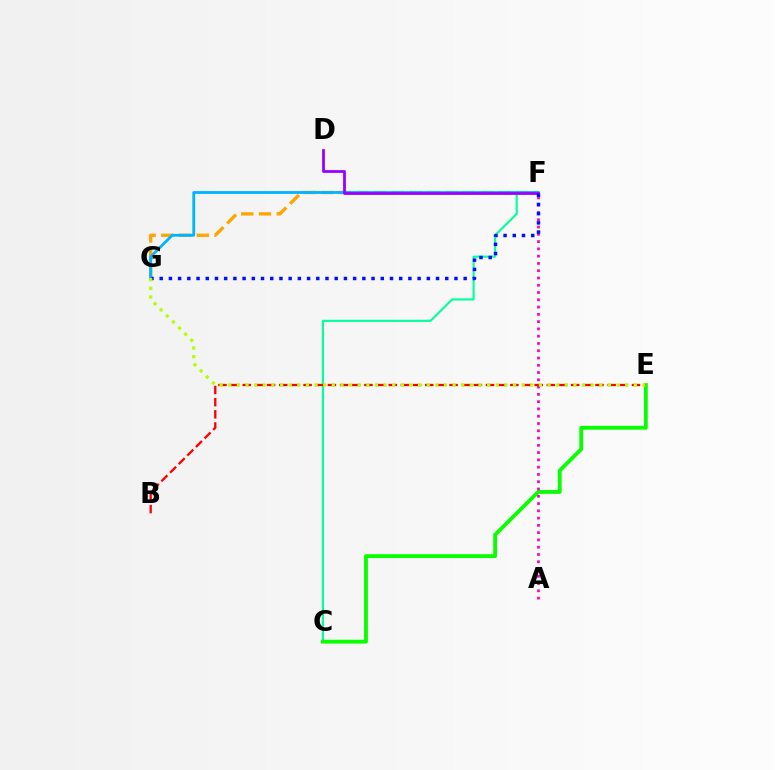{('C', 'F'): [{'color': '#00ff9d', 'line_style': 'solid', 'thickness': 1.52}], ('F', 'G'): [{'color': '#ffa500', 'line_style': 'dashed', 'thickness': 2.41}, {'color': '#00b5ff', 'line_style': 'solid', 'thickness': 2.04}, {'color': '#0010ff', 'line_style': 'dotted', 'thickness': 2.5}], ('C', 'E'): [{'color': '#08ff00', 'line_style': 'solid', 'thickness': 2.75}], ('A', 'F'): [{'color': '#ff00bd', 'line_style': 'dotted', 'thickness': 1.98}], ('B', 'E'): [{'color': '#ff0000', 'line_style': 'dashed', 'thickness': 1.65}], ('D', 'F'): [{'color': '#9b00ff', 'line_style': 'solid', 'thickness': 2.01}], ('E', 'G'): [{'color': '#b3ff00', 'line_style': 'dotted', 'thickness': 2.34}]}